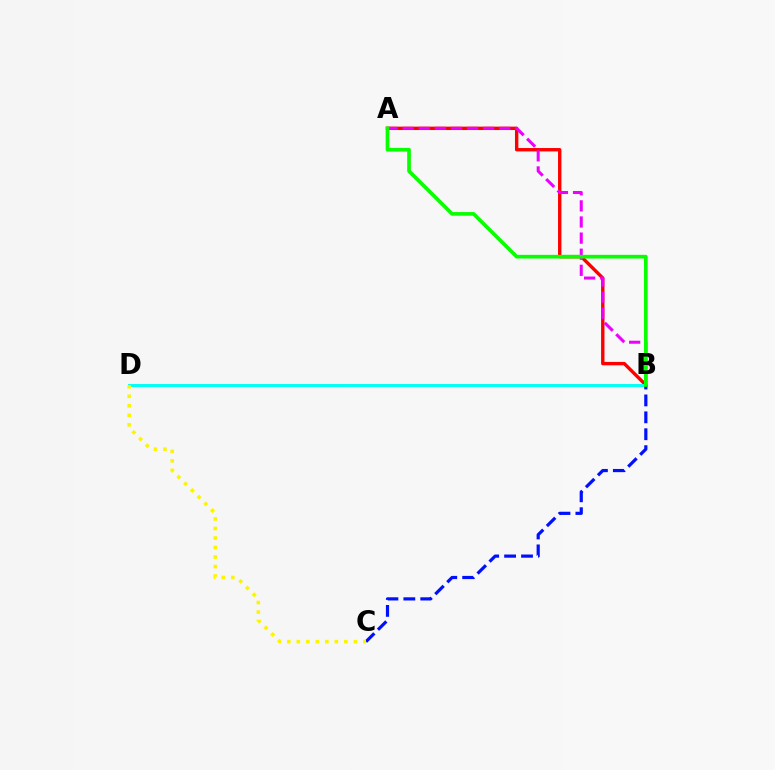{('A', 'B'): [{'color': '#ff0000', 'line_style': 'solid', 'thickness': 2.44}, {'color': '#ee00ff', 'line_style': 'dashed', 'thickness': 2.19}, {'color': '#08ff00', 'line_style': 'solid', 'thickness': 2.64}], ('B', 'D'): [{'color': '#00fff6', 'line_style': 'solid', 'thickness': 2.13}], ('B', 'C'): [{'color': '#0010ff', 'line_style': 'dashed', 'thickness': 2.3}], ('C', 'D'): [{'color': '#fcf500', 'line_style': 'dotted', 'thickness': 2.58}]}